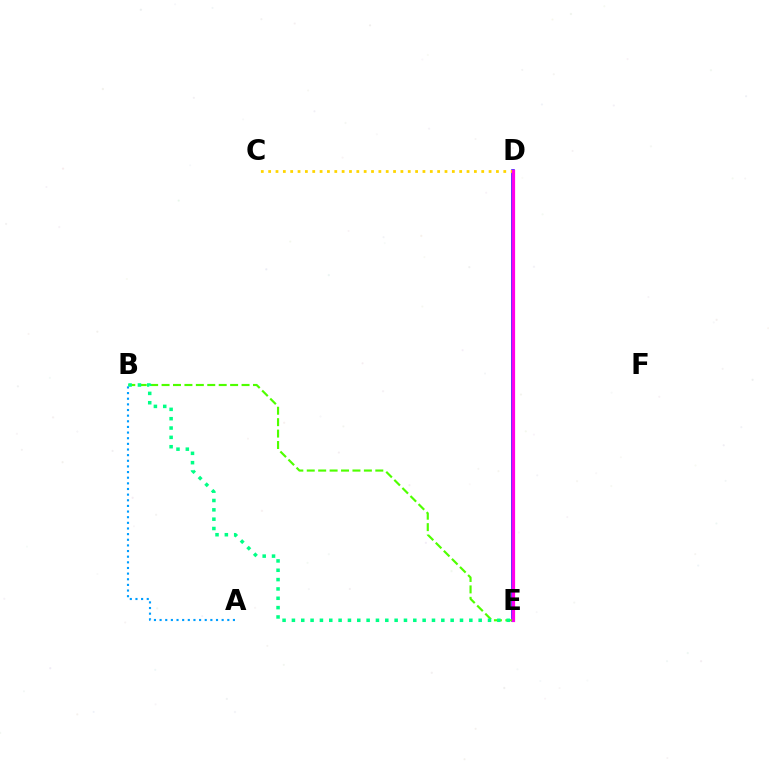{('D', 'E'): [{'color': '#3700ff', 'line_style': 'solid', 'thickness': 2.56}, {'color': '#ff0000', 'line_style': 'solid', 'thickness': 2.18}, {'color': '#ff00ed', 'line_style': 'solid', 'thickness': 2.28}], ('B', 'E'): [{'color': '#4fff00', 'line_style': 'dashed', 'thickness': 1.55}, {'color': '#00ff86', 'line_style': 'dotted', 'thickness': 2.54}], ('A', 'B'): [{'color': '#009eff', 'line_style': 'dotted', 'thickness': 1.53}], ('C', 'D'): [{'color': '#ffd500', 'line_style': 'dotted', 'thickness': 2.0}]}